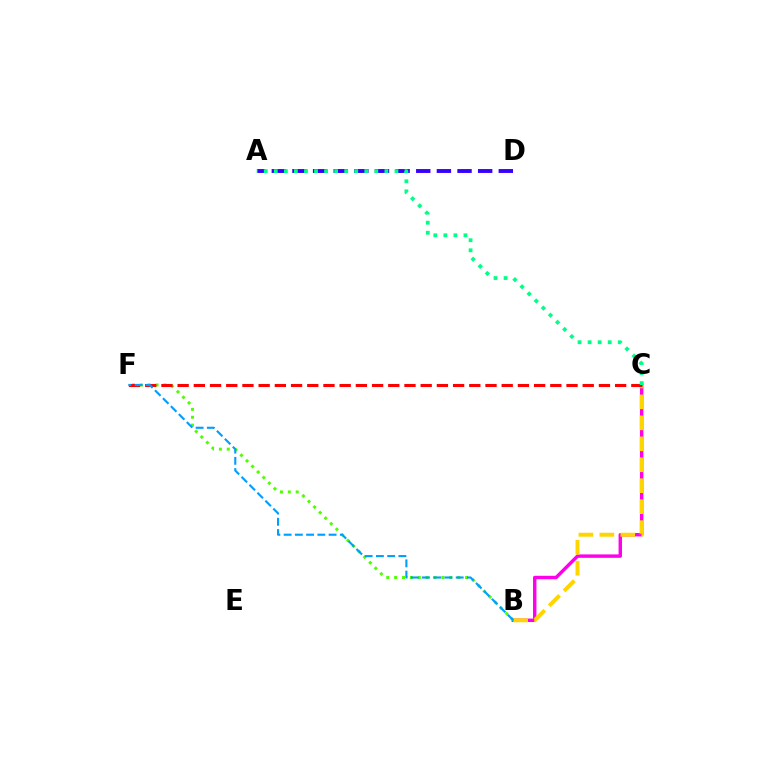{('A', 'D'): [{'color': '#3700ff', 'line_style': 'dashed', 'thickness': 2.8}], ('B', 'C'): [{'color': '#ff00ed', 'line_style': 'solid', 'thickness': 2.46}, {'color': '#ffd500', 'line_style': 'dashed', 'thickness': 2.85}], ('B', 'F'): [{'color': '#4fff00', 'line_style': 'dotted', 'thickness': 2.14}, {'color': '#009eff', 'line_style': 'dashed', 'thickness': 1.53}], ('C', 'F'): [{'color': '#ff0000', 'line_style': 'dashed', 'thickness': 2.2}], ('A', 'C'): [{'color': '#00ff86', 'line_style': 'dotted', 'thickness': 2.73}]}